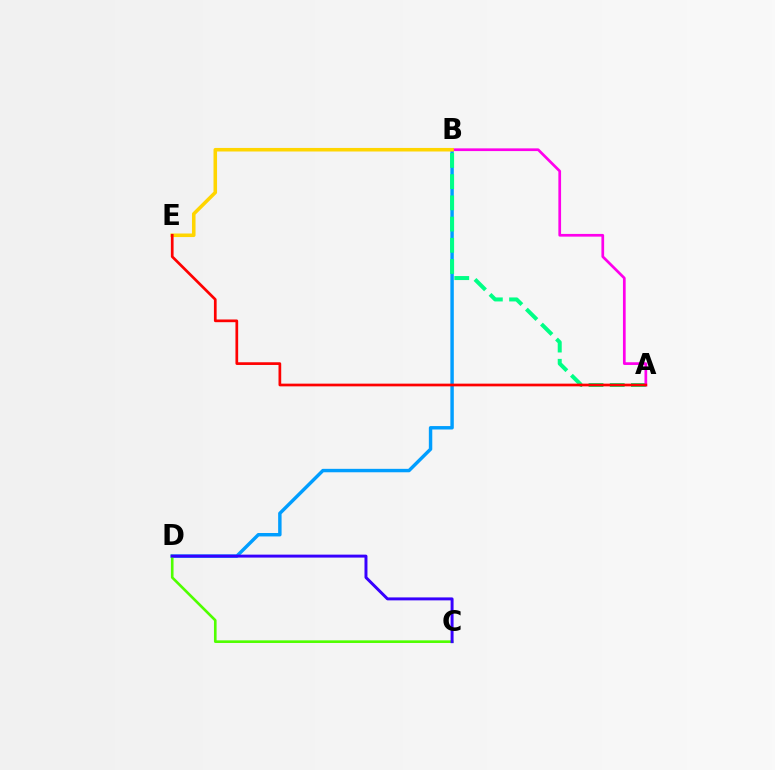{('B', 'D'): [{'color': '#009eff', 'line_style': 'solid', 'thickness': 2.47}], ('A', 'B'): [{'color': '#00ff86', 'line_style': 'dashed', 'thickness': 2.88}, {'color': '#ff00ed', 'line_style': 'solid', 'thickness': 1.95}], ('C', 'D'): [{'color': '#4fff00', 'line_style': 'solid', 'thickness': 1.89}, {'color': '#3700ff', 'line_style': 'solid', 'thickness': 2.13}], ('B', 'E'): [{'color': '#ffd500', 'line_style': 'solid', 'thickness': 2.56}], ('A', 'E'): [{'color': '#ff0000', 'line_style': 'solid', 'thickness': 1.95}]}